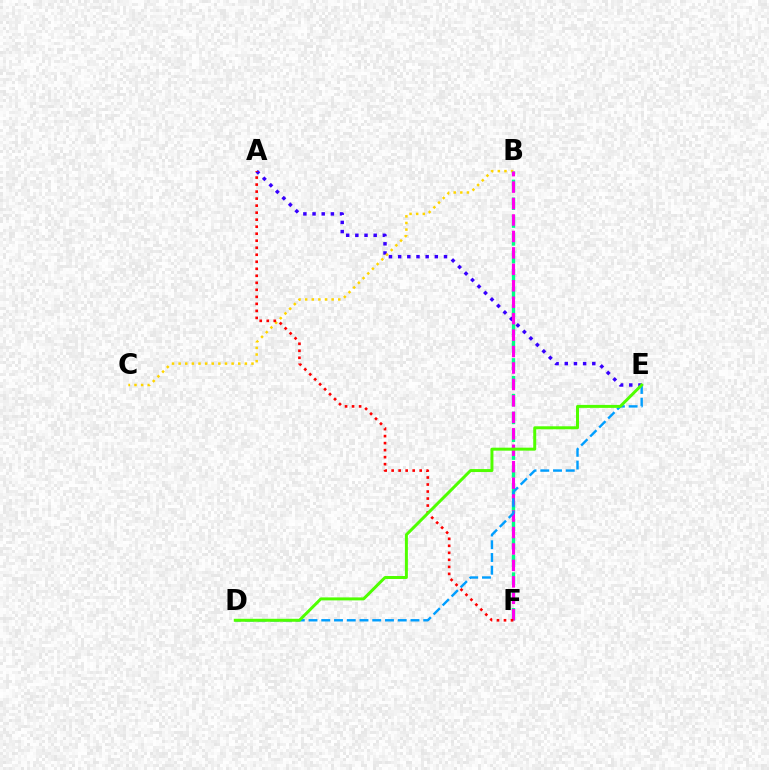{('A', 'E'): [{'color': '#3700ff', 'line_style': 'dotted', 'thickness': 2.49}], ('B', 'C'): [{'color': '#ffd500', 'line_style': 'dotted', 'thickness': 1.8}], ('B', 'F'): [{'color': '#00ff86', 'line_style': 'dashed', 'thickness': 2.42}, {'color': '#ff00ed', 'line_style': 'dashed', 'thickness': 2.23}], ('D', 'E'): [{'color': '#009eff', 'line_style': 'dashed', 'thickness': 1.73}, {'color': '#4fff00', 'line_style': 'solid', 'thickness': 2.14}], ('A', 'F'): [{'color': '#ff0000', 'line_style': 'dotted', 'thickness': 1.91}]}